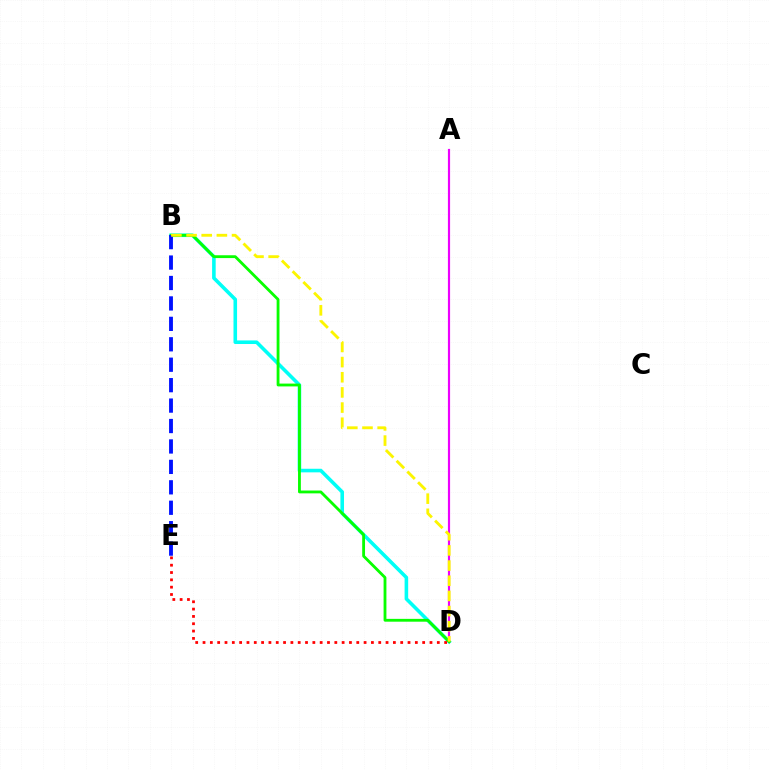{('B', 'D'): [{'color': '#00fff6', 'line_style': 'solid', 'thickness': 2.58}, {'color': '#08ff00', 'line_style': 'solid', 'thickness': 2.04}, {'color': '#fcf500', 'line_style': 'dashed', 'thickness': 2.06}], ('A', 'D'): [{'color': '#ee00ff', 'line_style': 'solid', 'thickness': 1.57}], ('D', 'E'): [{'color': '#ff0000', 'line_style': 'dotted', 'thickness': 1.99}], ('B', 'E'): [{'color': '#0010ff', 'line_style': 'dashed', 'thickness': 2.78}]}